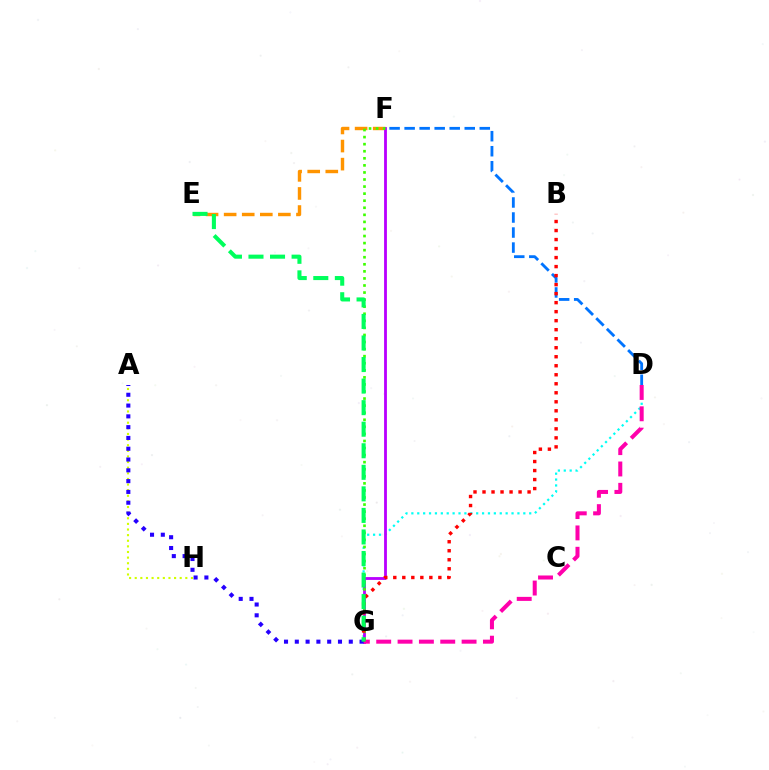{('D', 'G'): [{'color': '#00fff6', 'line_style': 'dotted', 'thickness': 1.6}, {'color': '#ff00ac', 'line_style': 'dashed', 'thickness': 2.9}], ('E', 'F'): [{'color': '#ff9400', 'line_style': 'dashed', 'thickness': 2.46}], ('F', 'G'): [{'color': '#b900ff', 'line_style': 'solid', 'thickness': 2.03}, {'color': '#3dff00', 'line_style': 'dotted', 'thickness': 1.92}], ('D', 'F'): [{'color': '#0074ff', 'line_style': 'dashed', 'thickness': 2.04}], ('A', 'H'): [{'color': '#d1ff00', 'line_style': 'dotted', 'thickness': 1.53}], ('B', 'G'): [{'color': '#ff0000', 'line_style': 'dotted', 'thickness': 2.45}], ('A', 'G'): [{'color': '#2500ff', 'line_style': 'dotted', 'thickness': 2.93}], ('E', 'G'): [{'color': '#00ff5c', 'line_style': 'dashed', 'thickness': 2.93}]}